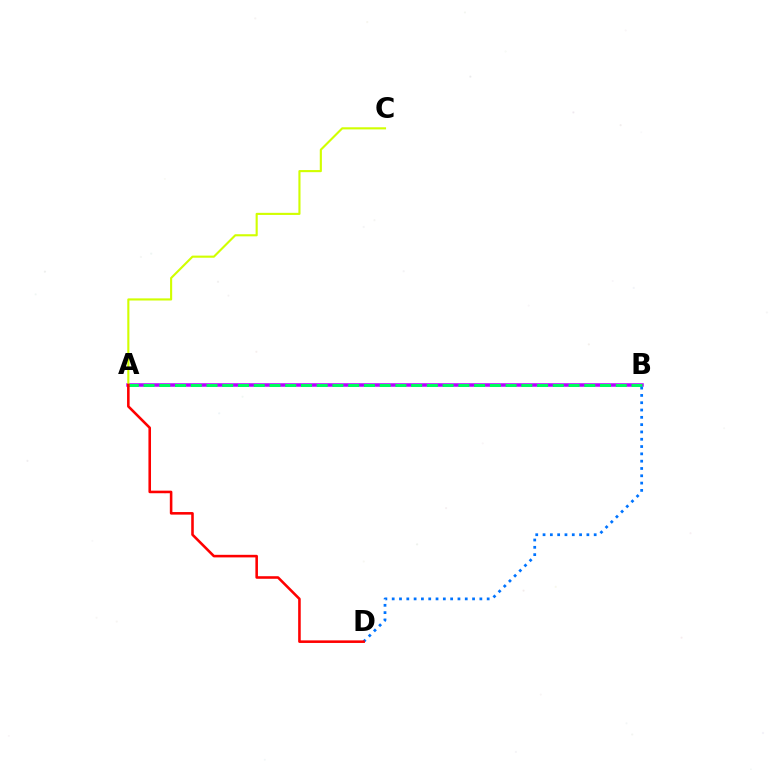{('A', 'B'): [{'color': '#b900ff', 'line_style': 'solid', 'thickness': 2.53}, {'color': '#00ff5c', 'line_style': 'dashed', 'thickness': 2.14}], ('A', 'C'): [{'color': '#d1ff00', 'line_style': 'solid', 'thickness': 1.53}], ('B', 'D'): [{'color': '#0074ff', 'line_style': 'dotted', 'thickness': 1.99}], ('A', 'D'): [{'color': '#ff0000', 'line_style': 'solid', 'thickness': 1.85}]}